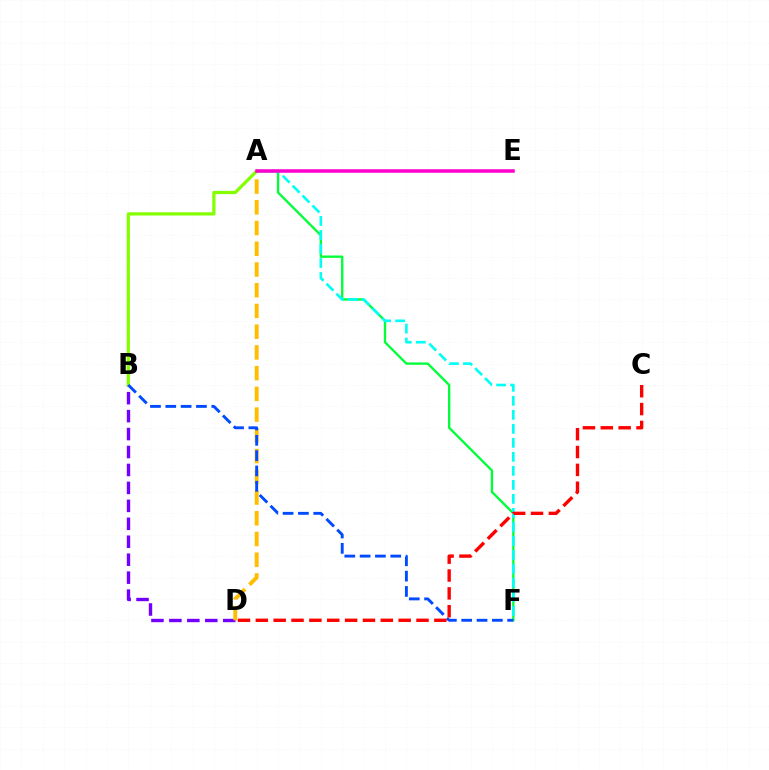{('B', 'D'): [{'color': '#7200ff', 'line_style': 'dashed', 'thickness': 2.44}], ('A', 'F'): [{'color': '#00ff39', 'line_style': 'solid', 'thickness': 1.68}, {'color': '#00fff6', 'line_style': 'dashed', 'thickness': 1.9}], ('A', 'D'): [{'color': '#ffbd00', 'line_style': 'dashed', 'thickness': 2.82}], ('A', 'B'): [{'color': '#84ff00', 'line_style': 'solid', 'thickness': 2.32}], ('B', 'F'): [{'color': '#004bff', 'line_style': 'dashed', 'thickness': 2.08}], ('A', 'E'): [{'color': '#ff00cf', 'line_style': 'solid', 'thickness': 2.53}], ('C', 'D'): [{'color': '#ff0000', 'line_style': 'dashed', 'thickness': 2.43}]}